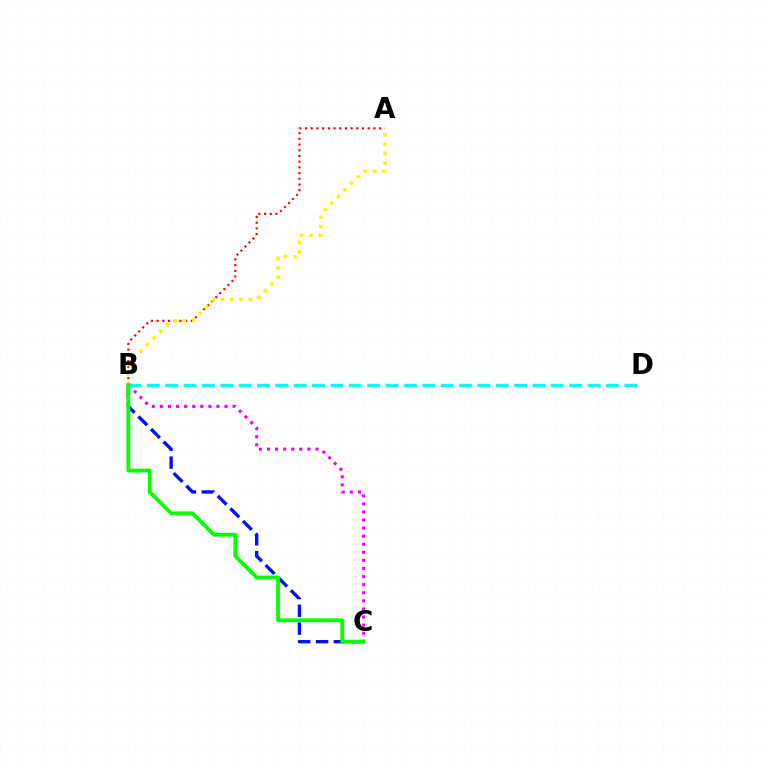{('A', 'B'): [{'color': '#ff0000', 'line_style': 'dotted', 'thickness': 1.55}, {'color': '#fcf500', 'line_style': 'dotted', 'thickness': 2.54}], ('B', 'C'): [{'color': '#ee00ff', 'line_style': 'dotted', 'thickness': 2.19}, {'color': '#0010ff', 'line_style': 'dashed', 'thickness': 2.42}, {'color': '#08ff00', 'line_style': 'solid', 'thickness': 2.75}], ('B', 'D'): [{'color': '#00fff6', 'line_style': 'dashed', 'thickness': 2.49}]}